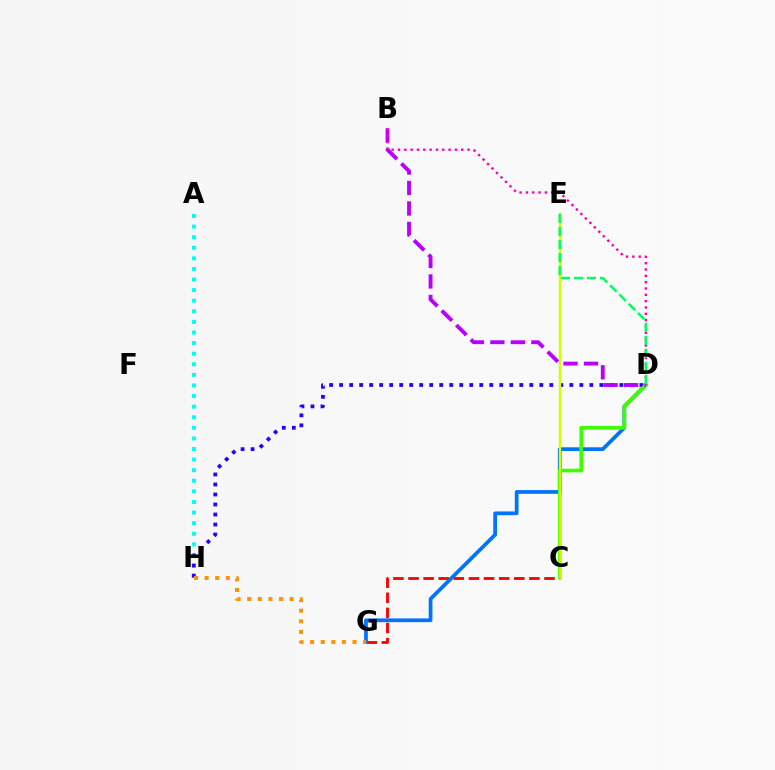{('C', 'G'): [{'color': '#ff0000', 'line_style': 'dashed', 'thickness': 2.05}], ('A', 'H'): [{'color': '#00fff6', 'line_style': 'dotted', 'thickness': 2.88}], ('D', 'G'): [{'color': '#0074ff', 'line_style': 'solid', 'thickness': 2.7}], ('D', 'H'): [{'color': '#2500ff', 'line_style': 'dotted', 'thickness': 2.72}], ('C', 'D'): [{'color': '#3dff00', 'line_style': 'solid', 'thickness': 2.65}], ('C', 'E'): [{'color': '#d1ff00', 'line_style': 'solid', 'thickness': 1.75}], ('G', 'H'): [{'color': '#ff9400', 'line_style': 'dotted', 'thickness': 2.88}], ('B', 'D'): [{'color': '#b900ff', 'line_style': 'dashed', 'thickness': 2.78}, {'color': '#ff00ac', 'line_style': 'dotted', 'thickness': 1.72}], ('D', 'E'): [{'color': '#00ff5c', 'line_style': 'dashed', 'thickness': 1.77}]}